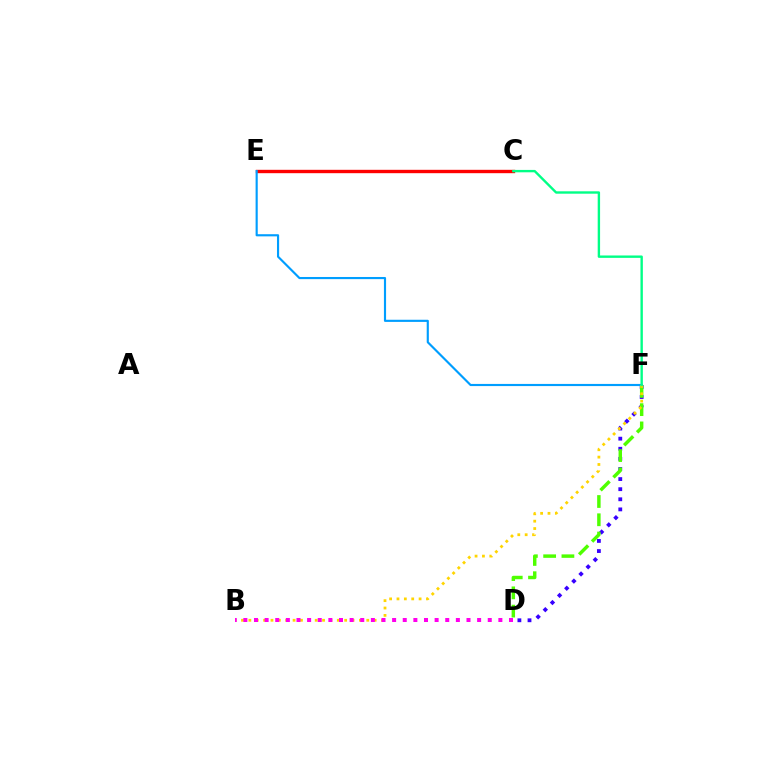{('C', 'E'): [{'color': '#ff0000', 'line_style': 'solid', 'thickness': 2.43}], ('D', 'F'): [{'color': '#3700ff', 'line_style': 'dotted', 'thickness': 2.75}, {'color': '#4fff00', 'line_style': 'dashed', 'thickness': 2.48}], ('E', 'F'): [{'color': '#009eff', 'line_style': 'solid', 'thickness': 1.55}], ('B', 'F'): [{'color': '#ffd500', 'line_style': 'dotted', 'thickness': 2.0}], ('C', 'F'): [{'color': '#00ff86', 'line_style': 'solid', 'thickness': 1.72}], ('B', 'D'): [{'color': '#ff00ed', 'line_style': 'dotted', 'thickness': 2.89}]}